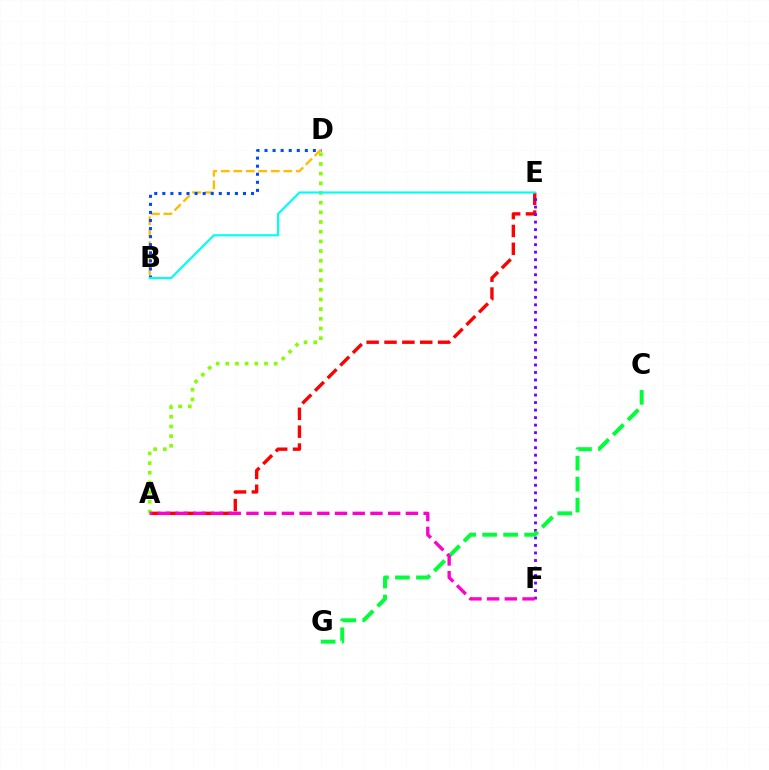{('A', 'E'): [{'color': '#ff0000', 'line_style': 'dashed', 'thickness': 2.43}], ('E', 'F'): [{'color': '#7200ff', 'line_style': 'dotted', 'thickness': 2.04}], ('B', 'D'): [{'color': '#ffbd00', 'line_style': 'dashed', 'thickness': 1.7}, {'color': '#004bff', 'line_style': 'dotted', 'thickness': 2.19}], ('C', 'G'): [{'color': '#00ff39', 'line_style': 'dashed', 'thickness': 2.85}], ('A', 'D'): [{'color': '#84ff00', 'line_style': 'dotted', 'thickness': 2.63}], ('A', 'F'): [{'color': '#ff00cf', 'line_style': 'dashed', 'thickness': 2.41}], ('B', 'E'): [{'color': '#00fff6', 'line_style': 'solid', 'thickness': 1.55}]}